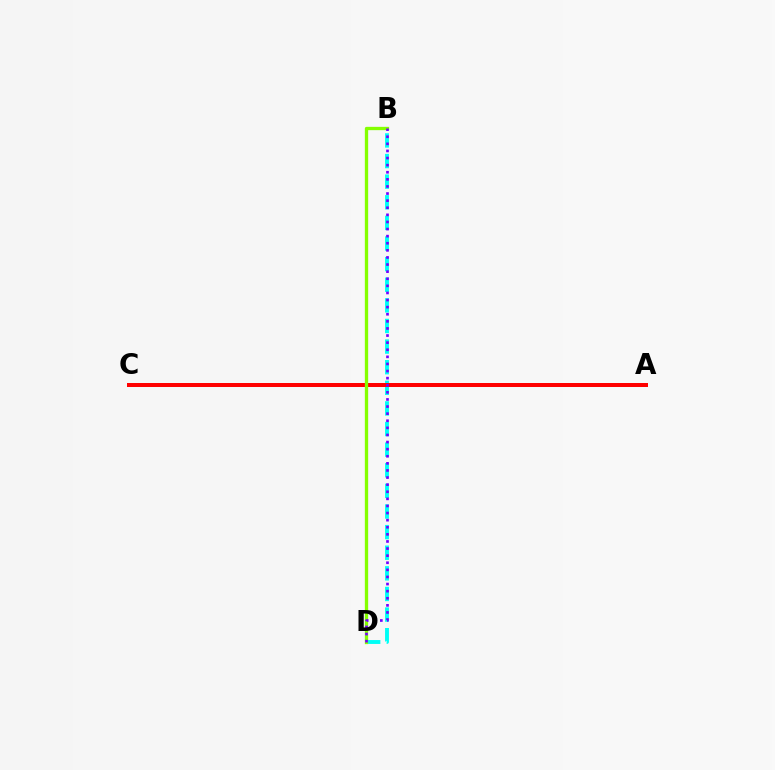{('B', 'D'): [{'color': '#00fff6', 'line_style': 'dashed', 'thickness': 2.8}, {'color': '#84ff00', 'line_style': 'solid', 'thickness': 2.38}, {'color': '#7200ff', 'line_style': 'dotted', 'thickness': 1.93}], ('A', 'C'): [{'color': '#ff0000', 'line_style': 'solid', 'thickness': 2.87}]}